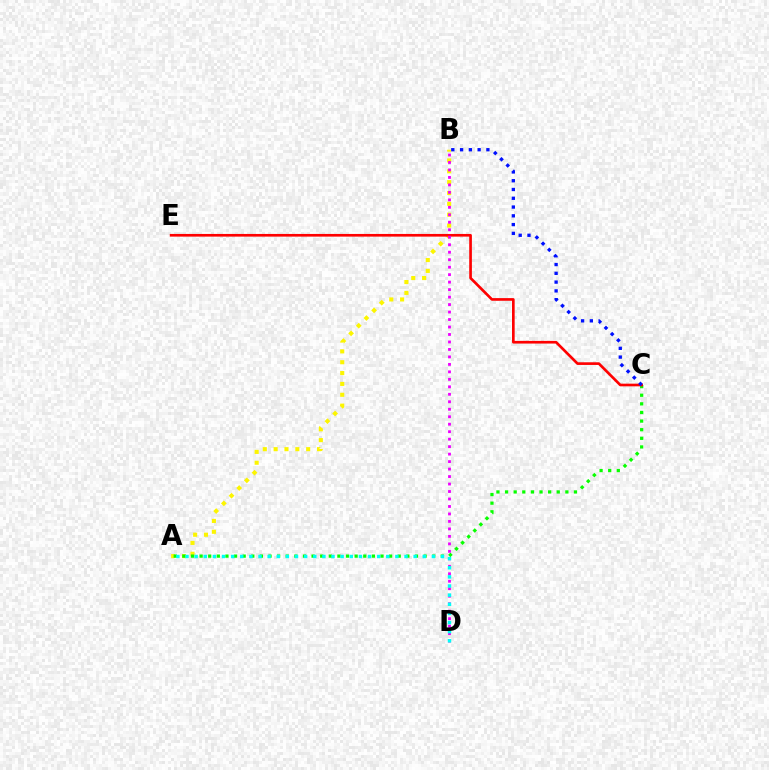{('A', 'B'): [{'color': '#fcf500', 'line_style': 'dotted', 'thickness': 2.95}], ('A', 'C'): [{'color': '#08ff00', 'line_style': 'dotted', 'thickness': 2.34}], ('C', 'E'): [{'color': '#ff0000', 'line_style': 'solid', 'thickness': 1.92}], ('B', 'D'): [{'color': '#ee00ff', 'line_style': 'dotted', 'thickness': 2.03}], ('B', 'C'): [{'color': '#0010ff', 'line_style': 'dotted', 'thickness': 2.38}], ('A', 'D'): [{'color': '#00fff6', 'line_style': 'dotted', 'thickness': 2.48}]}